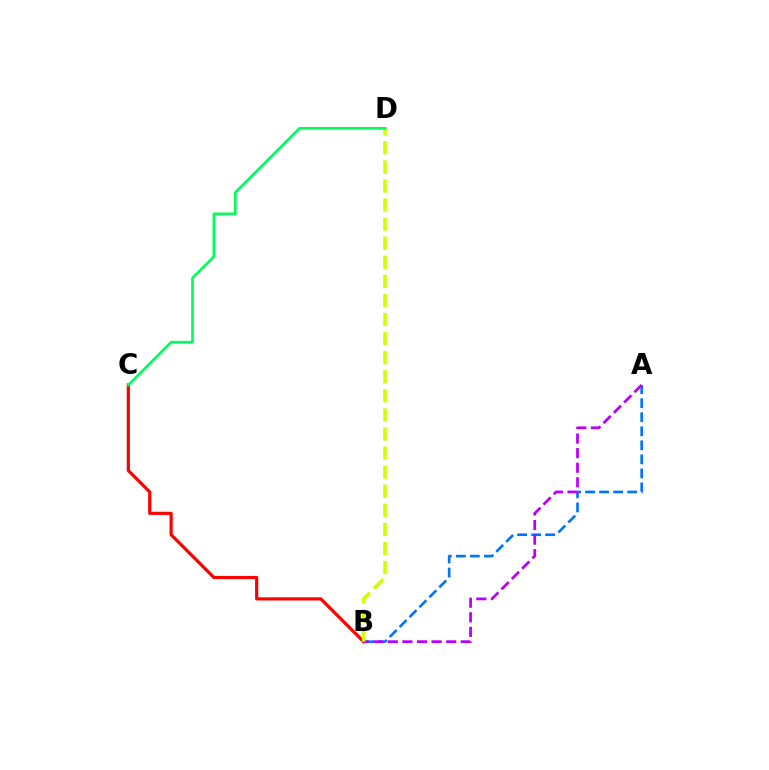{('B', 'C'): [{'color': '#ff0000', 'line_style': 'solid', 'thickness': 2.28}], ('A', 'B'): [{'color': '#0074ff', 'line_style': 'dashed', 'thickness': 1.91}, {'color': '#b900ff', 'line_style': 'dashed', 'thickness': 1.98}], ('B', 'D'): [{'color': '#d1ff00', 'line_style': 'dashed', 'thickness': 2.59}], ('C', 'D'): [{'color': '#00ff5c', 'line_style': 'solid', 'thickness': 1.94}]}